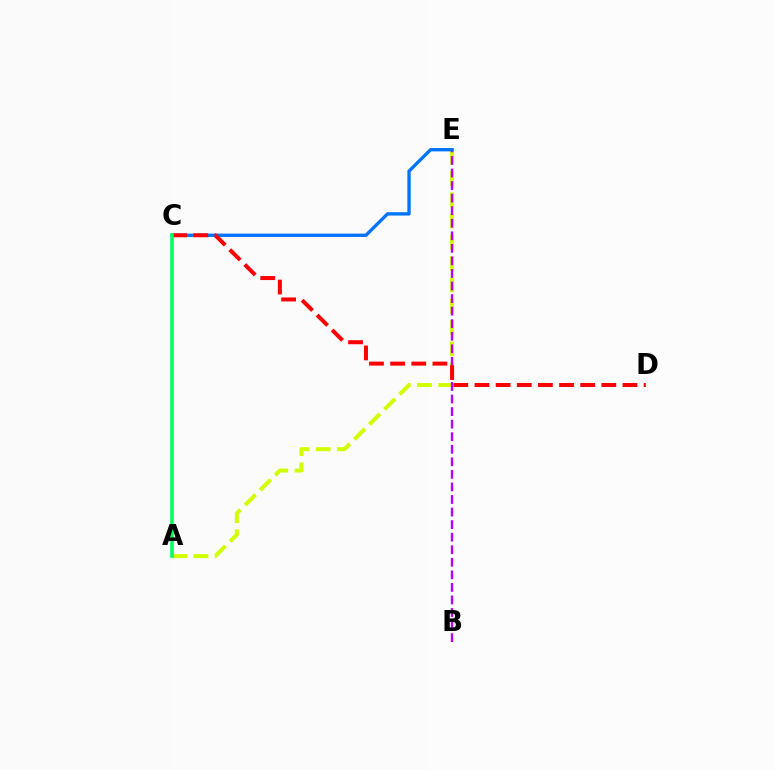{('A', 'E'): [{'color': '#d1ff00', 'line_style': 'dashed', 'thickness': 2.89}], ('B', 'E'): [{'color': '#b900ff', 'line_style': 'dashed', 'thickness': 1.71}], ('C', 'E'): [{'color': '#0074ff', 'line_style': 'solid', 'thickness': 2.41}], ('C', 'D'): [{'color': '#ff0000', 'line_style': 'dashed', 'thickness': 2.87}], ('A', 'C'): [{'color': '#00ff5c', 'line_style': 'solid', 'thickness': 2.55}]}